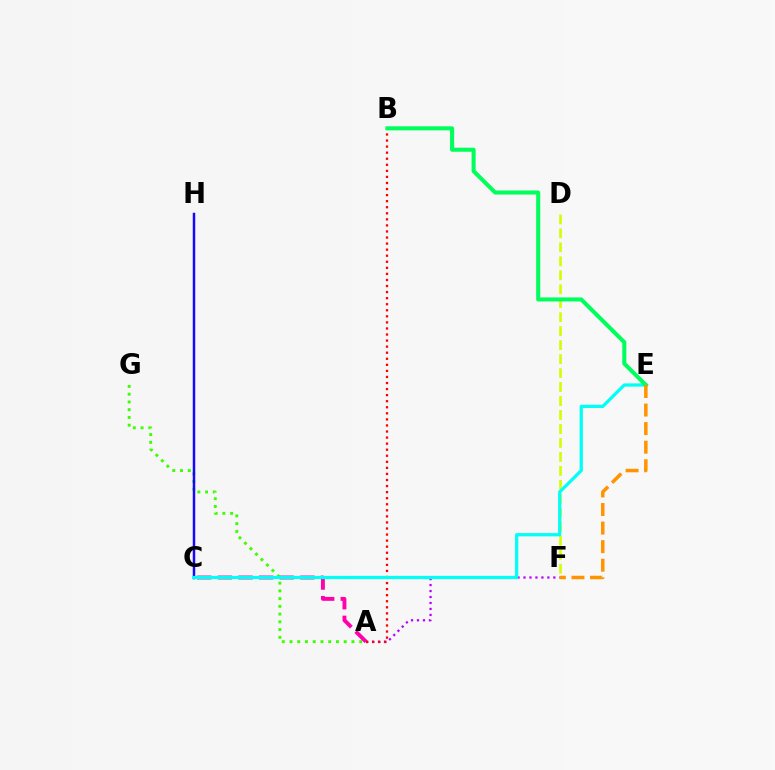{('A', 'G'): [{'color': '#3dff00', 'line_style': 'dotted', 'thickness': 2.1}], ('D', 'F'): [{'color': '#d1ff00', 'line_style': 'dashed', 'thickness': 1.9}], ('C', 'H'): [{'color': '#0074ff', 'line_style': 'solid', 'thickness': 1.74}, {'color': '#2500ff', 'line_style': 'solid', 'thickness': 1.59}], ('A', 'C'): [{'color': '#ff00ac', 'line_style': 'dashed', 'thickness': 2.8}], ('A', 'F'): [{'color': '#b900ff', 'line_style': 'dotted', 'thickness': 1.62}], ('A', 'B'): [{'color': '#ff0000', 'line_style': 'dotted', 'thickness': 1.65}], ('C', 'E'): [{'color': '#00fff6', 'line_style': 'solid', 'thickness': 2.34}], ('B', 'E'): [{'color': '#00ff5c', 'line_style': 'solid', 'thickness': 2.92}], ('E', 'F'): [{'color': '#ff9400', 'line_style': 'dashed', 'thickness': 2.52}]}